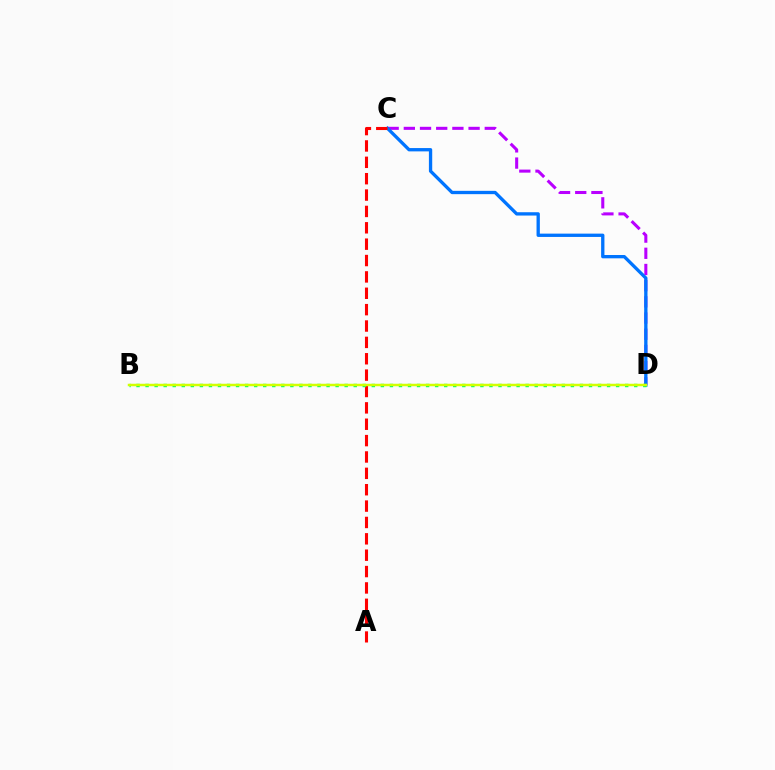{('C', 'D'): [{'color': '#b900ff', 'line_style': 'dashed', 'thickness': 2.2}, {'color': '#0074ff', 'line_style': 'solid', 'thickness': 2.39}], ('A', 'C'): [{'color': '#ff0000', 'line_style': 'dashed', 'thickness': 2.22}], ('B', 'D'): [{'color': '#00ff5c', 'line_style': 'dotted', 'thickness': 2.46}, {'color': '#d1ff00', 'line_style': 'solid', 'thickness': 1.78}]}